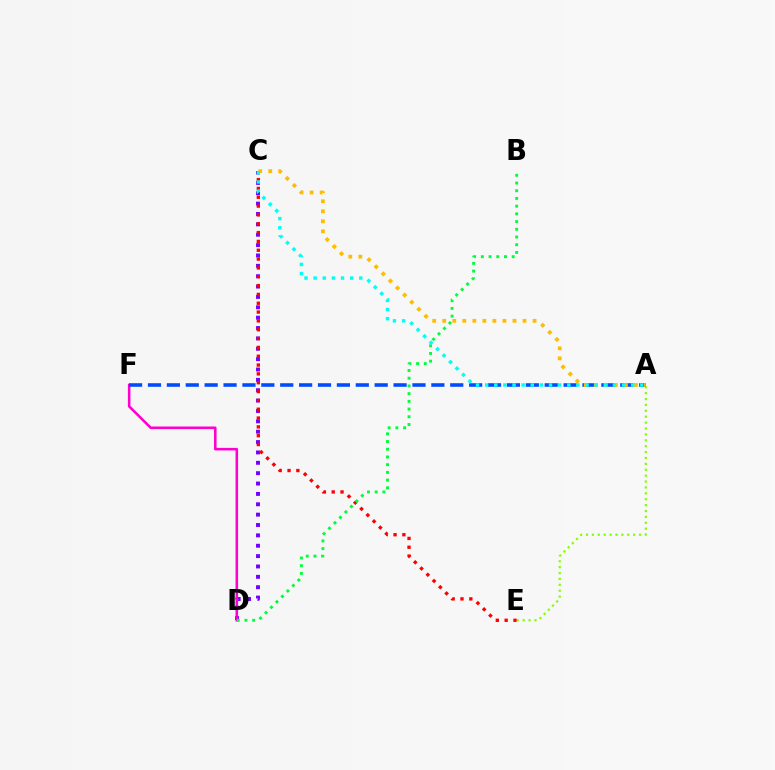{('C', 'D'): [{'color': '#7200ff', 'line_style': 'dotted', 'thickness': 2.82}], ('A', 'E'): [{'color': '#84ff00', 'line_style': 'dotted', 'thickness': 1.6}], ('D', 'F'): [{'color': '#ff00cf', 'line_style': 'solid', 'thickness': 1.85}], ('C', 'E'): [{'color': '#ff0000', 'line_style': 'dotted', 'thickness': 2.4}], ('A', 'F'): [{'color': '#004bff', 'line_style': 'dashed', 'thickness': 2.57}], ('B', 'D'): [{'color': '#00ff39', 'line_style': 'dotted', 'thickness': 2.1}], ('A', 'C'): [{'color': '#ffbd00', 'line_style': 'dotted', 'thickness': 2.73}, {'color': '#00fff6', 'line_style': 'dotted', 'thickness': 2.48}]}